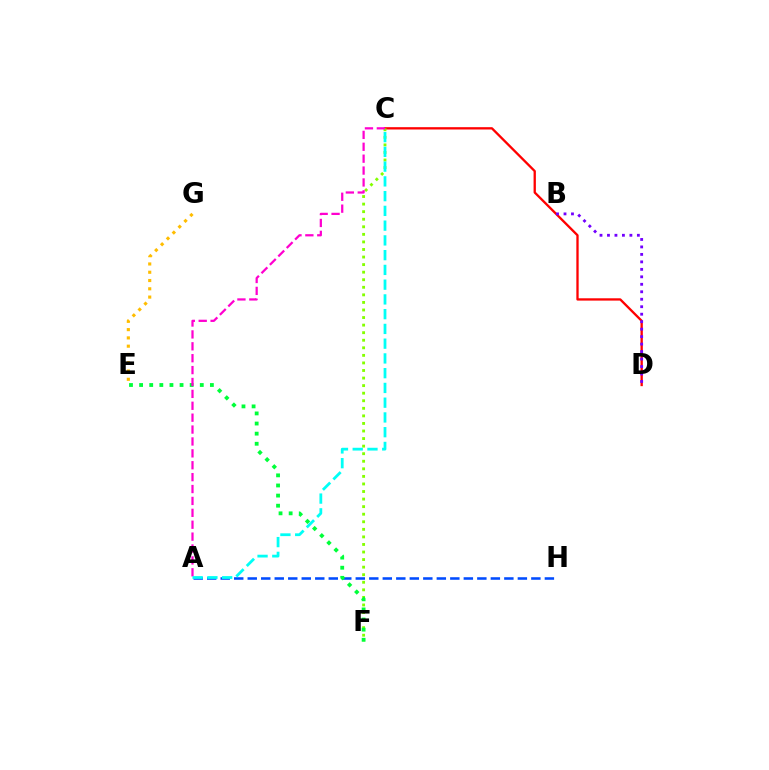{('A', 'H'): [{'color': '#004bff', 'line_style': 'dashed', 'thickness': 1.83}], ('C', 'D'): [{'color': '#ff0000', 'line_style': 'solid', 'thickness': 1.67}], ('C', 'F'): [{'color': '#84ff00', 'line_style': 'dotted', 'thickness': 2.05}], ('E', 'F'): [{'color': '#00ff39', 'line_style': 'dotted', 'thickness': 2.75}], ('E', 'G'): [{'color': '#ffbd00', 'line_style': 'dotted', 'thickness': 2.25}], ('A', 'C'): [{'color': '#ff00cf', 'line_style': 'dashed', 'thickness': 1.62}, {'color': '#00fff6', 'line_style': 'dashed', 'thickness': 2.0}], ('B', 'D'): [{'color': '#7200ff', 'line_style': 'dotted', 'thickness': 2.03}]}